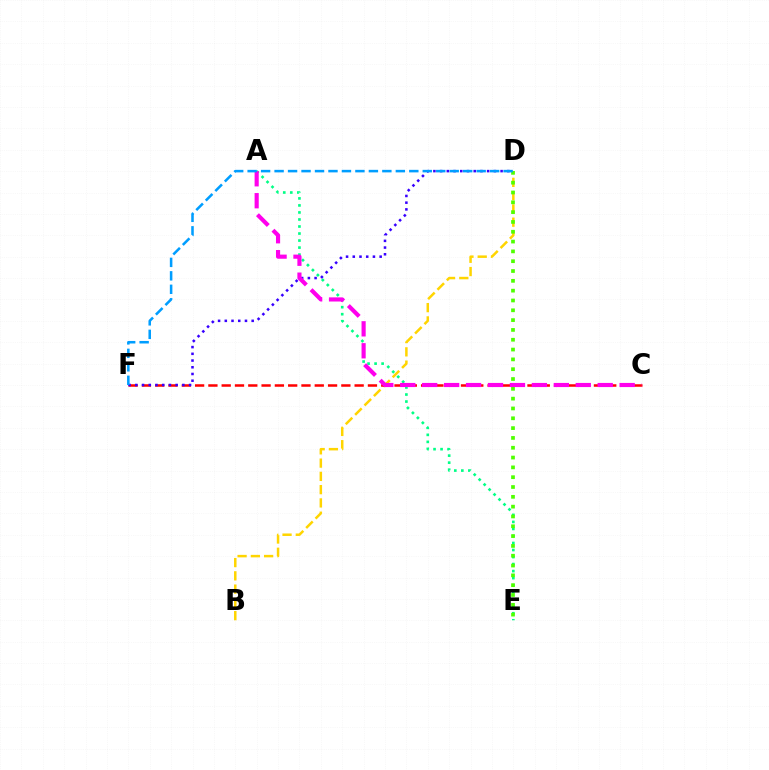{('B', 'D'): [{'color': '#ffd500', 'line_style': 'dashed', 'thickness': 1.8}], ('A', 'E'): [{'color': '#00ff86', 'line_style': 'dotted', 'thickness': 1.91}], ('D', 'E'): [{'color': '#4fff00', 'line_style': 'dotted', 'thickness': 2.67}], ('C', 'F'): [{'color': '#ff0000', 'line_style': 'dashed', 'thickness': 1.81}], ('D', 'F'): [{'color': '#3700ff', 'line_style': 'dotted', 'thickness': 1.83}, {'color': '#009eff', 'line_style': 'dashed', 'thickness': 1.83}], ('A', 'C'): [{'color': '#ff00ed', 'line_style': 'dashed', 'thickness': 2.98}]}